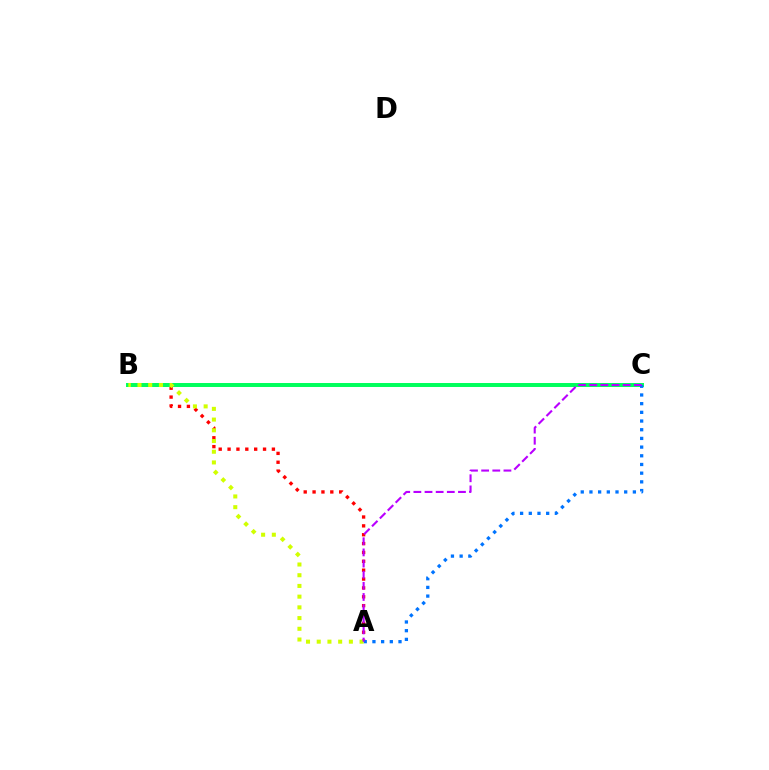{('A', 'B'): [{'color': '#ff0000', 'line_style': 'dotted', 'thickness': 2.41}, {'color': '#d1ff00', 'line_style': 'dotted', 'thickness': 2.91}], ('B', 'C'): [{'color': '#00ff5c', 'line_style': 'solid', 'thickness': 2.86}], ('A', 'C'): [{'color': '#0074ff', 'line_style': 'dotted', 'thickness': 2.36}, {'color': '#b900ff', 'line_style': 'dashed', 'thickness': 1.51}]}